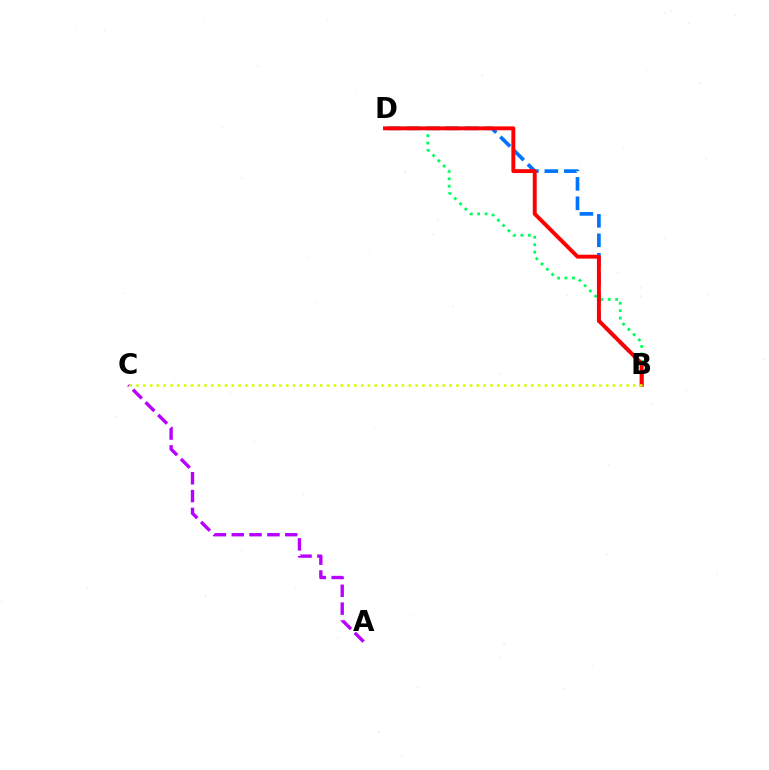{('B', 'D'): [{'color': '#00ff5c', 'line_style': 'dotted', 'thickness': 2.02}, {'color': '#0074ff', 'line_style': 'dashed', 'thickness': 2.64}, {'color': '#ff0000', 'line_style': 'solid', 'thickness': 2.82}], ('A', 'C'): [{'color': '#b900ff', 'line_style': 'dashed', 'thickness': 2.42}], ('B', 'C'): [{'color': '#d1ff00', 'line_style': 'dotted', 'thickness': 1.85}]}